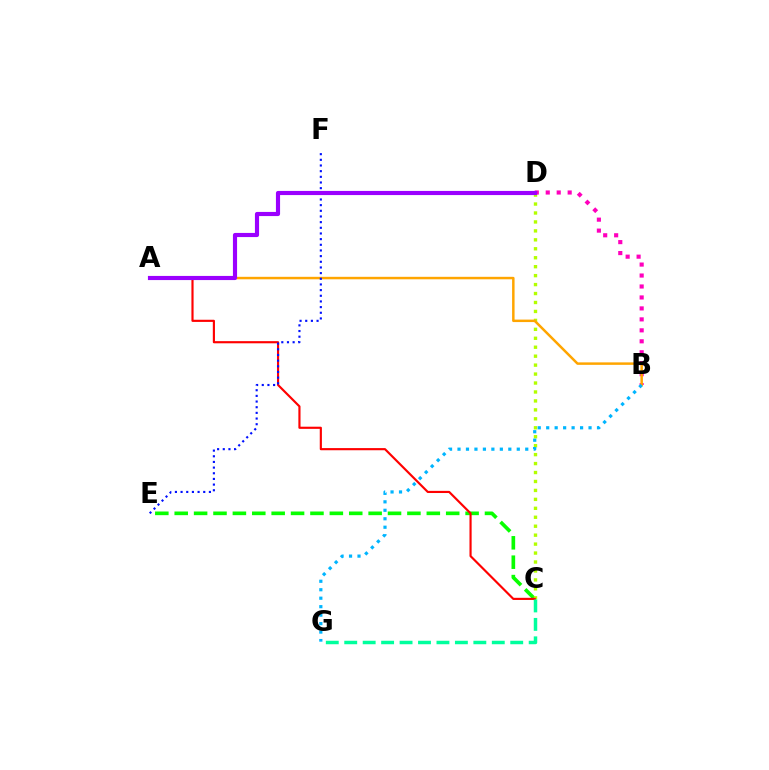{('C', 'E'): [{'color': '#08ff00', 'line_style': 'dashed', 'thickness': 2.63}], ('C', 'D'): [{'color': '#b3ff00', 'line_style': 'dotted', 'thickness': 2.43}], ('B', 'D'): [{'color': '#ff00bd', 'line_style': 'dotted', 'thickness': 2.98}], ('A', 'C'): [{'color': '#ff0000', 'line_style': 'solid', 'thickness': 1.55}], ('A', 'B'): [{'color': '#ffa500', 'line_style': 'solid', 'thickness': 1.79}], ('C', 'G'): [{'color': '#00ff9d', 'line_style': 'dashed', 'thickness': 2.51}], ('E', 'F'): [{'color': '#0010ff', 'line_style': 'dotted', 'thickness': 1.54}], ('A', 'D'): [{'color': '#9b00ff', 'line_style': 'solid', 'thickness': 2.98}], ('B', 'G'): [{'color': '#00b5ff', 'line_style': 'dotted', 'thickness': 2.3}]}